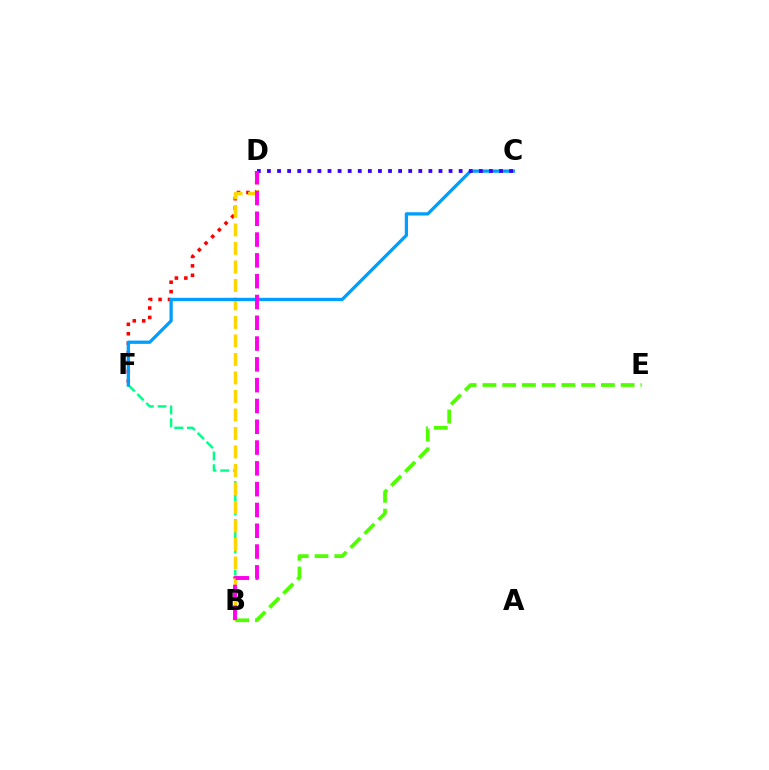{('D', 'F'): [{'color': '#ff0000', 'line_style': 'dotted', 'thickness': 2.56}], ('B', 'F'): [{'color': '#00ff86', 'line_style': 'dashed', 'thickness': 1.73}], ('B', 'D'): [{'color': '#ffd500', 'line_style': 'dashed', 'thickness': 2.51}, {'color': '#ff00ed', 'line_style': 'dashed', 'thickness': 2.83}], ('C', 'F'): [{'color': '#009eff', 'line_style': 'solid', 'thickness': 2.35}], ('C', 'D'): [{'color': '#3700ff', 'line_style': 'dotted', 'thickness': 2.74}], ('B', 'E'): [{'color': '#4fff00', 'line_style': 'dashed', 'thickness': 2.68}]}